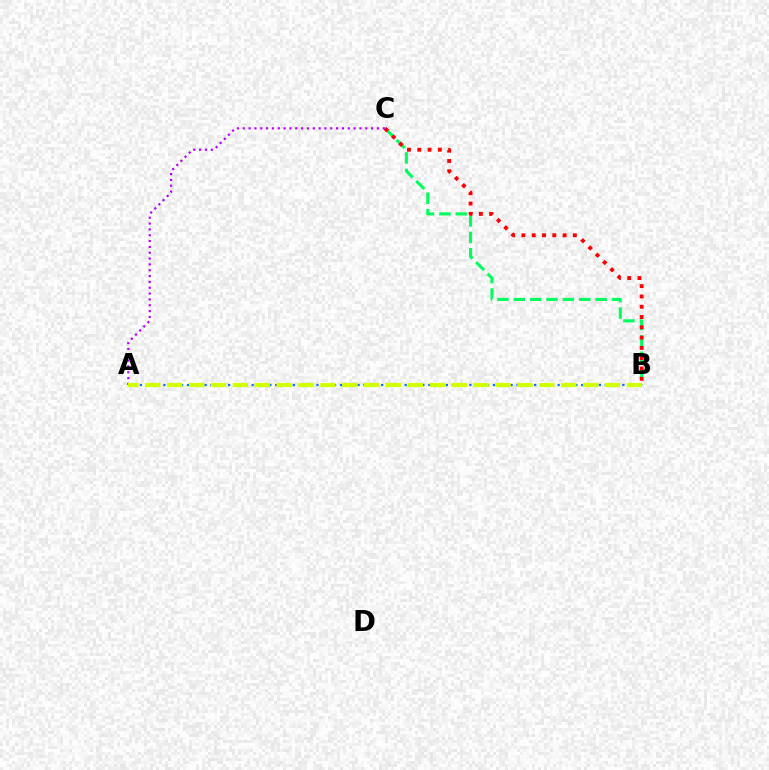{('A', 'B'): [{'color': '#0074ff', 'line_style': 'dotted', 'thickness': 1.6}, {'color': '#d1ff00', 'line_style': 'dashed', 'thickness': 2.97}], ('B', 'C'): [{'color': '#00ff5c', 'line_style': 'dashed', 'thickness': 2.23}, {'color': '#ff0000', 'line_style': 'dotted', 'thickness': 2.8}], ('A', 'C'): [{'color': '#b900ff', 'line_style': 'dotted', 'thickness': 1.59}]}